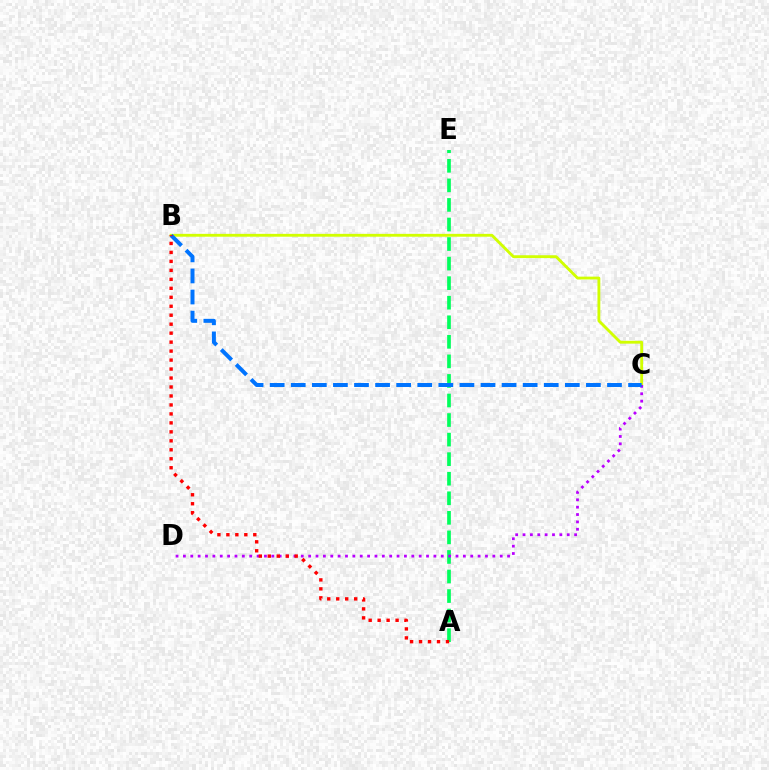{('B', 'C'): [{'color': '#d1ff00', 'line_style': 'solid', 'thickness': 2.05}, {'color': '#0074ff', 'line_style': 'dashed', 'thickness': 2.86}], ('A', 'E'): [{'color': '#00ff5c', 'line_style': 'dashed', 'thickness': 2.66}], ('C', 'D'): [{'color': '#b900ff', 'line_style': 'dotted', 'thickness': 2.0}], ('A', 'B'): [{'color': '#ff0000', 'line_style': 'dotted', 'thickness': 2.44}]}